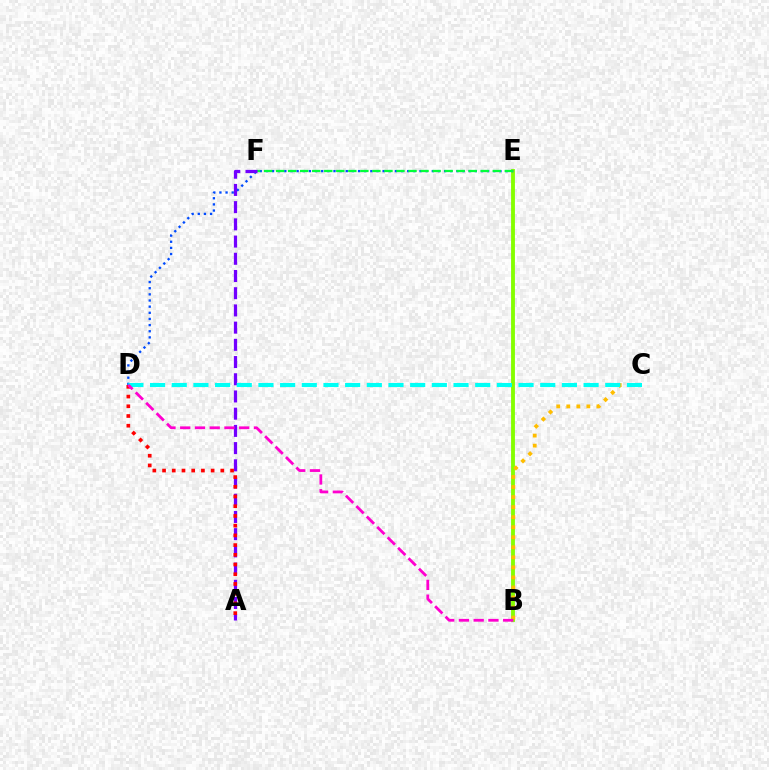{('B', 'E'): [{'color': '#84ff00', 'line_style': 'solid', 'thickness': 2.77}], ('D', 'E'): [{'color': '#004bff', 'line_style': 'dotted', 'thickness': 1.67}], ('B', 'C'): [{'color': '#ffbd00', 'line_style': 'dotted', 'thickness': 2.73}], ('E', 'F'): [{'color': '#00ff39', 'line_style': 'dashed', 'thickness': 1.64}], ('A', 'F'): [{'color': '#7200ff', 'line_style': 'dashed', 'thickness': 2.34}], ('C', 'D'): [{'color': '#00fff6', 'line_style': 'dashed', 'thickness': 2.94}], ('A', 'D'): [{'color': '#ff0000', 'line_style': 'dotted', 'thickness': 2.64}], ('B', 'D'): [{'color': '#ff00cf', 'line_style': 'dashed', 'thickness': 2.0}]}